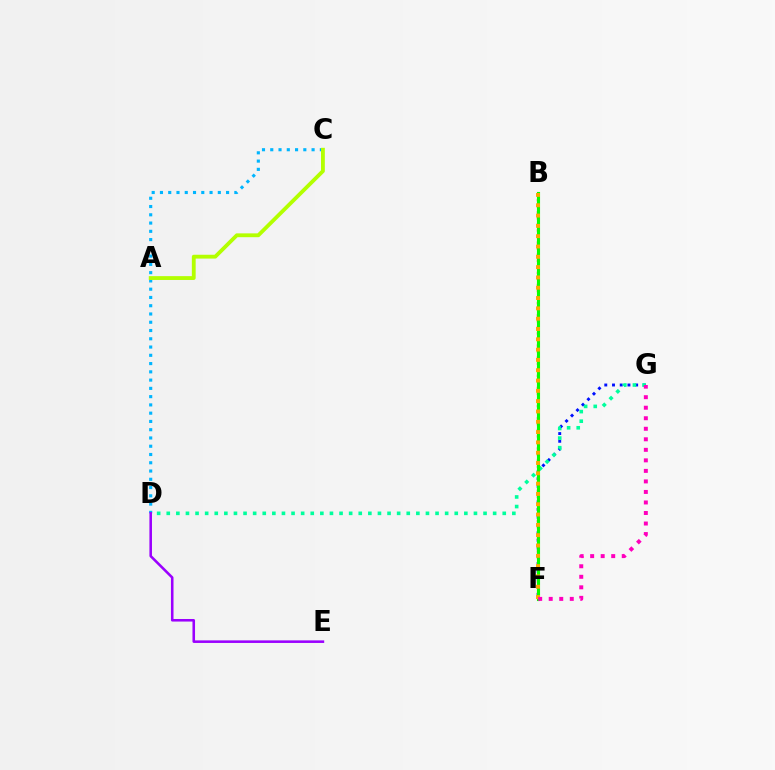{('B', 'F'): [{'color': '#ff0000', 'line_style': 'dotted', 'thickness': 1.65}, {'color': '#08ff00', 'line_style': 'solid', 'thickness': 2.23}, {'color': '#ffa500', 'line_style': 'dotted', 'thickness': 2.8}], ('F', 'G'): [{'color': '#0010ff', 'line_style': 'dotted', 'thickness': 2.1}, {'color': '#ff00bd', 'line_style': 'dotted', 'thickness': 2.86}], ('D', 'G'): [{'color': '#00ff9d', 'line_style': 'dotted', 'thickness': 2.61}], ('C', 'D'): [{'color': '#00b5ff', 'line_style': 'dotted', 'thickness': 2.25}], ('D', 'E'): [{'color': '#9b00ff', 'line_style': 'solid', 'thickness': 1.85}], ('A', 'C'): [{'color': '#b3ff00', 'line_style': 'solid', 'thickness': 2.76}]}